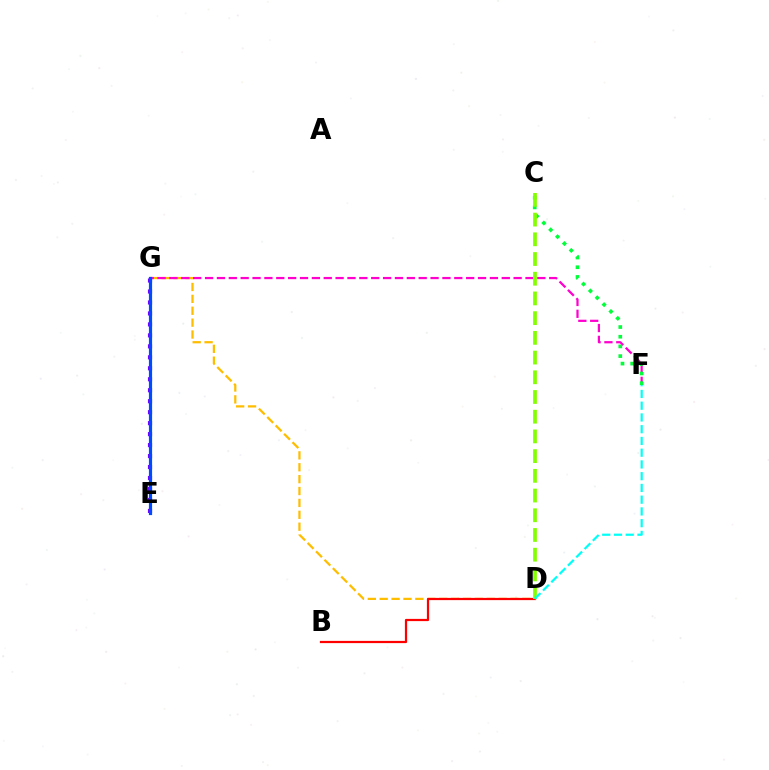{('D', 'G'): [{'color': '#ffbd00', 'line_style': 'dashed', 'thickness': 1.61}], ('F', 'G'): [{'color': '#ff00cf', 'line_style': 'dashed', 'thickness': 1.61}], ('E', 'G'): [{'color': '#7200ff', 'line_style': 'dotted', 'thickness': 2.98}, {'color': '#004bff', 'line_style': 'solid', 'thickness': 2.29}], ('C', 'F'): [{'color': '#00ff39', 'line_style': 'dotted', 'thickness': 2.63}], ('B', 'D'): [{'color': '#ff0000', 'line_style': 'solid', 'thickness': 1.6}], ('C', 'D'): [{'color': '#84ff00', 'line_style': 'dashed', 'thickness': 2.68}], ('D', 'F'): [{'color': '#00fff6', 'line_style': 'dashed', 'thickness': 1.6}]}